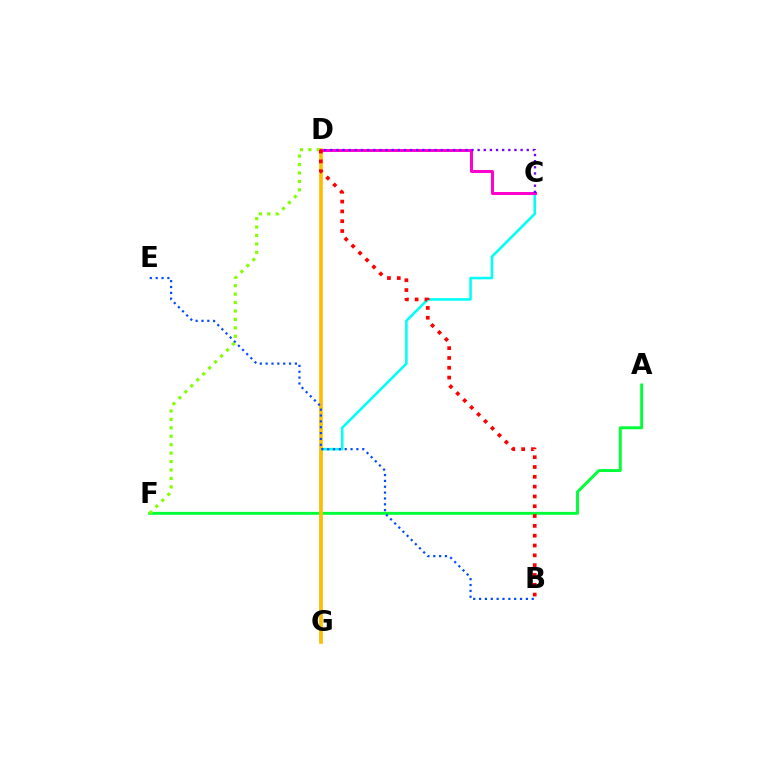{('A', 'F'): [{'color': '#00ff39', 'line_style': 'solid', 'thickness': 2.11}], ('C', 'G'): [{'color': '#00fff6', 'line_style': 'solid', 'thickness': 1.85}], ('D', 'G'): [{'color': '#ffbd00', 'line_style': 'solid', 'thickness': 2.64}], ('B', 'E'): [{'color': '#004bff', 'line_style': 'dotted', 'thickness': 1.59}], ('C', 'D'): [{'color': '#ff00cf', 'line_style': 'solid', 'thickness': 2.14}, {'color': '#7200ff', 'line_style': 'dotted', 'thickness': 1.67}], ('D', 'F'): [{'color': '#84ff00', 'line_style': 'dotted', 'thickness': 2.29}], ('B', 'D'): [{'color': '#ff0000', 'line_style': 'dotted', 'thickness': 2.67}]}